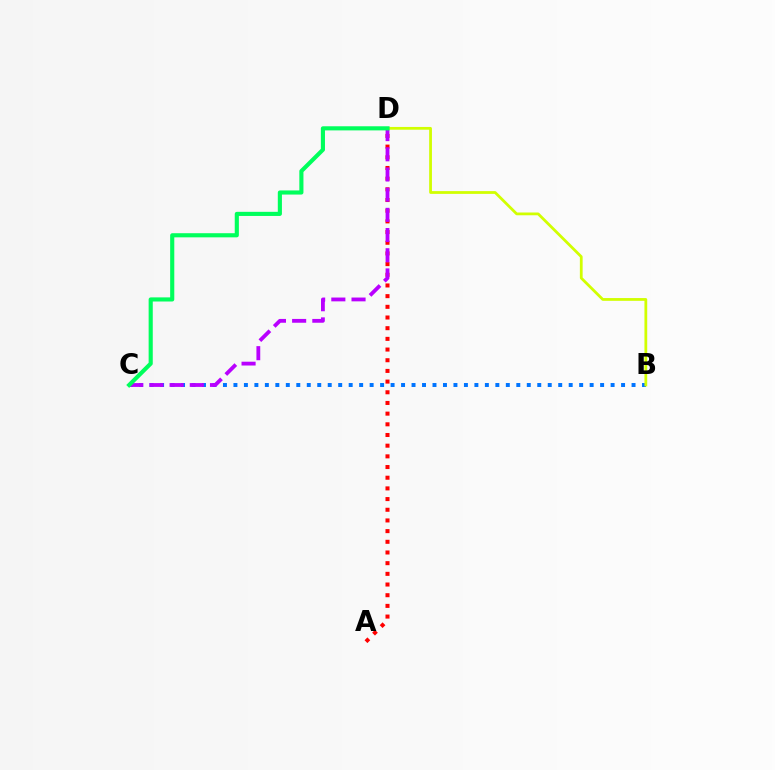{('B', 'C'): [{'color': '#0074ff', 'line_style': 'dotted', 'thickness': 2.85}], ('A', 'D'): [{'color': '#ff0000', 'line_style': 'dotted', 'thickness': 2.9}], ('C', 'D'): [{'color': '#b900ff', 'line_style': 'dashed', 'thickness': 2.74}, {'color': '#00ff5c', 'line_style': 'solid', 'thickness': 2.97}], ('B', 'D'): [{'color': '#d1ff00', 'line_style': 'solid', 'thickness': 1.99}]}